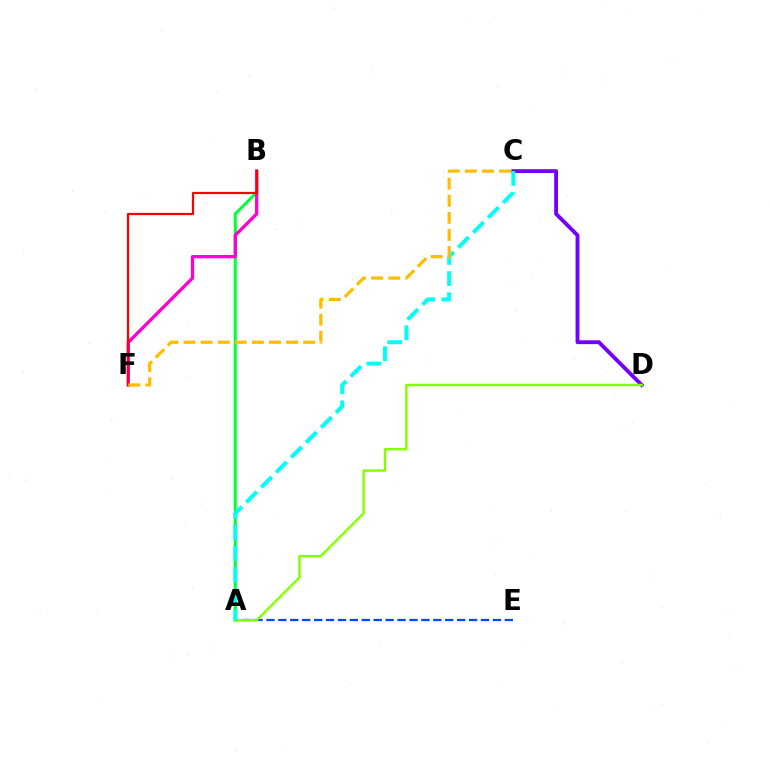{('A', 'E'): [{'color': '#004bff', 'line_style': 'dashed', 'thickness': 1.62}], ('A', 'B'): [{'color': '#00ff39', 'line_style': 'solid', 'thickness': 2.15}], ('C', 'D'): [{'color': '#7200ff', 'line_style': 'solid', 'thickness': 2.77}], ('A', 'D'): [{'color': '#84ff00', 'line_style': 'solid', 'thickness': 1.75}], ('B', 'F'): [{'color': '#ff00cf', 'line_style': 'solid', 'thickness': 2.36}, {'color': '#ff0000', 'line_style': 'solid', 'thickness': 1.6}], ('A', 'C'): [{'color': '#00fff6', 'line_style': 'dashed', 'thickness': 2.87}], ('C', 'F'): [{'color': '#ffbd00', 'line_style': 'dashed', 'thickness': 2.32}]}